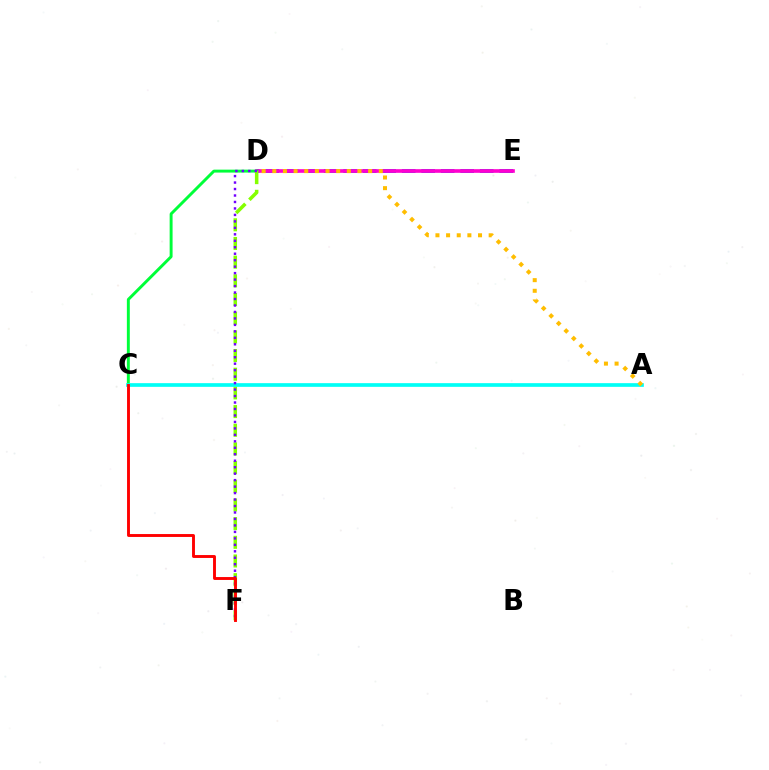{('D', 'E'): [{'color': '#004bff', 'line_style': 'dashed', 'thickness': 2.65}, {'color': '#ff00cf', 'line_style': 'solid', 'thickness': 2.62}], ('C', 'D'): [{'color': '#00ff39', 'line_style': 'solid', 'thickness': 2.11}], ('D', 'F'): [{'color': '#84ff00', 'line_style': 'dashed', 'thickness': 2.54}, {'color': '#7200ff', 'line_style': 'dotted', 'thickness': 1.76}], ('A', 'C'): [{'color': '#00fff6', 'line_style': 'solid', 'thickness': 2.65}], ('A', 'D'): [{'color': '#ffbd00', 'line_style': 'dotted', 'thickness': 2.89}], ('C', 'F'): [{'color': '#ff0000', 'line_style': 'solid', 'thickness': 2.09}]}